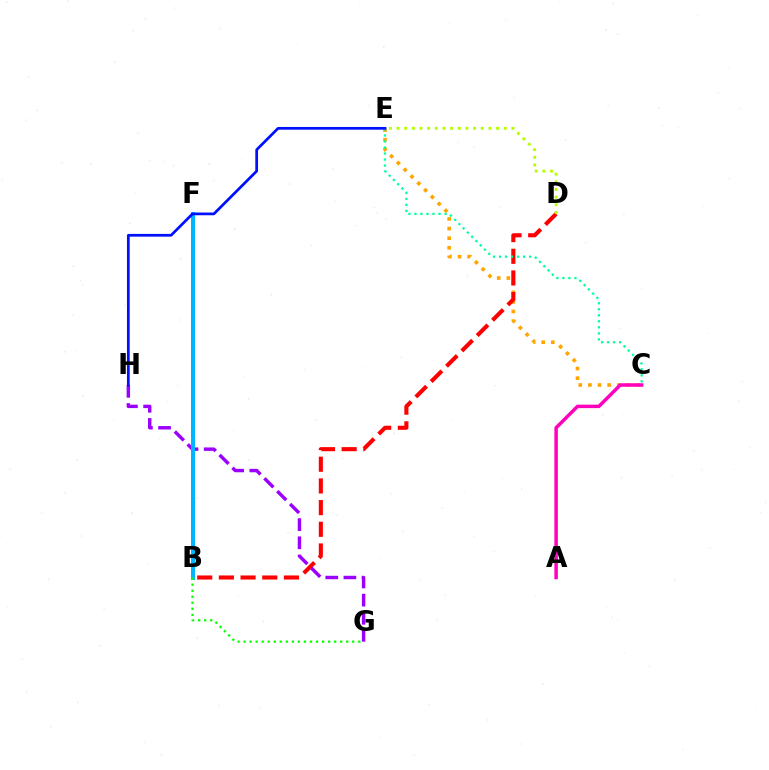{('C', 'E'): [{'color': '#ffa500', 'line_style': 'dotted', 'thickness': 2.61}, {'color': '#00ff9d', 'line_style': 'dotted', 'thickness': 1.64}], ('B', 'D'): [{'color': '#ff0000', 'line_style': 'dashed', 'thickness': 2.95}], ('G', 'H'): [{'color': '#9b00ff', 'line_style': 'dashed', 'thickness': 2.47}], ('A', 'C'): [{'color': '#ff00bd', 'line_style': 'solid', 'thickness': 2.5}], ('B', 'F'): [{'color': '#00b5ff', 'line_style': 'solid', 'thickness': 2.89}], ('B', 'G'): [{'color': '#08ff00', 'line_style': 'dotted', 'thickness': 1.64}], ('D', 'E'): [{'color': '#b3ff00', 'line_style': 'dotted', 'thickness': 2.08}], ('E', 'H'): [{'color': '#0010ff', 'line_style': 'solid', 'thickness': 1.97}]}